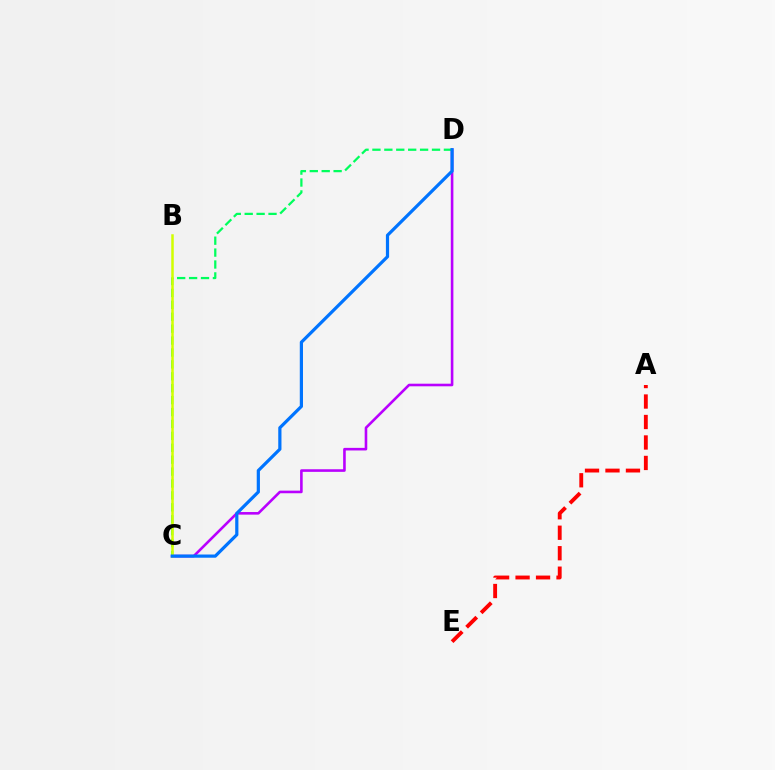{('A', 'E'): [{'color': '#ff0000', 'line_style': 'dashed', 'thickness': 2.78}], ('C', 'D'): [{'color': '#b900ff', 'line_style': 'solid', 'thickness': 1.87}, {'color': '#00ff5c', 'line_style': 'dashed', 'thickness': 1.62}, {'color': '#0074ff', 'line_style': 'solid', 'thickness': 2.31}], ('B', 'C'): [{'color': '#d1ff00', 'line_style': 'solid', 'thickness': 1.8}]}